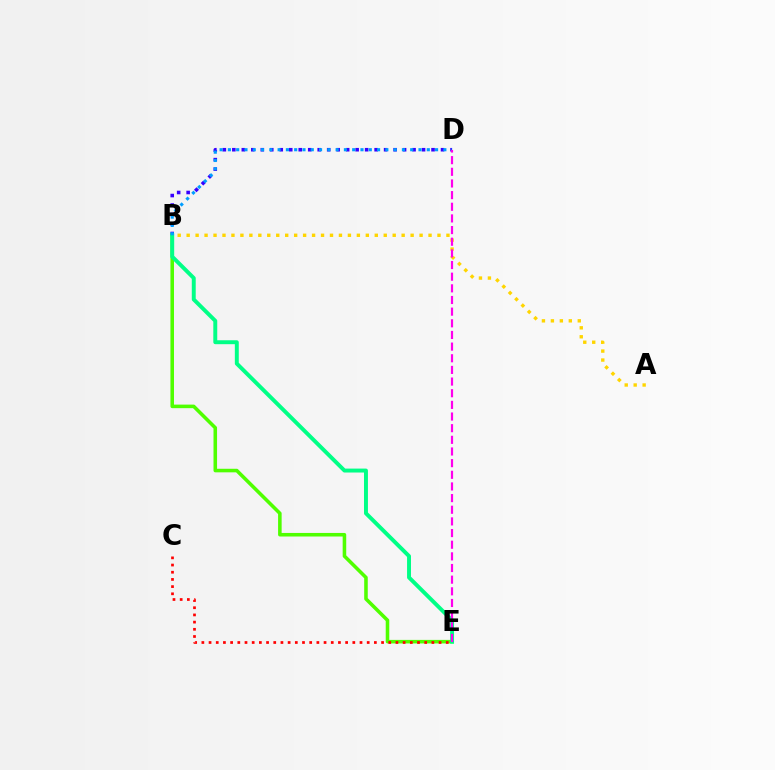{('B', 'D'): [{'color': '#3700ff', 'line_style': 'dotted', 'thickness': 2.58}, {'color': '#009eff', 'line_style': 'dotted', 'thickness': 2.25}], ('A', 'B'): [{'color': '#ffd500', 'line_style': 'dotted', 'thickness': 2.43}], ('B', 'E'): [{'color': '#4fff00', 'line_style': 'solid', 'thickness': 2.56}, {'color': '#00ff86', 'line_style': 'solid', 'thickness': 2.83}], ('C', 'E'): [{'color': '#ff0000', 'line_style': 'dotted', 'thickness': 1.95}], ('D', 'E'): [{'color': '#ff00ed', 'line_style': 'dashed', 'thickness': 1.58}]}